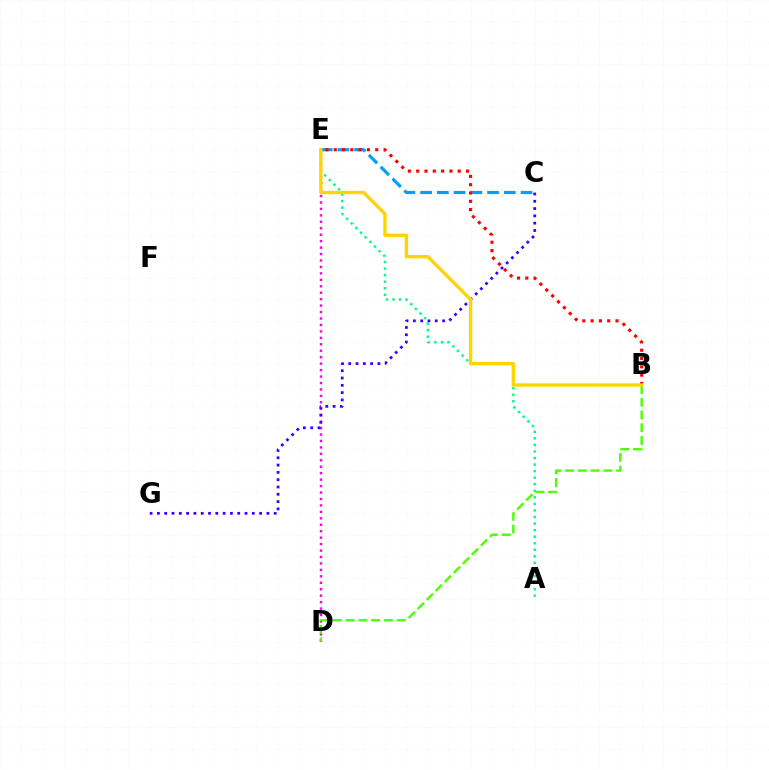{('D', 'E'): [{'color': '#ff00ed', 'line_style': 'dotted', 'thickness': 1.75}], ('C', 'E'): [{'color': '#009eff', 'line_style': 'dashed', 'thickness': 2.27}], ('A', 'E'): [{'color': '#00ff86', 'line_style': 'dotted', 'thickness': 1.78}], ('C', 'G'): [{'color': '#3700ff', 'line_style': 'dotted', 'thickness': 1.98}], ('B', 'E'): [{'color': '#ff0000', 'line_style': 'dotted', 'thickness': 2.26}, {'color': '#ffd500', 'line_style': 'solid', 'thickness': 2.42}], ('B', 'D'): [{'color': '#4fff00', 'line_style': 'dashed', 'thickness': 1.73}]}